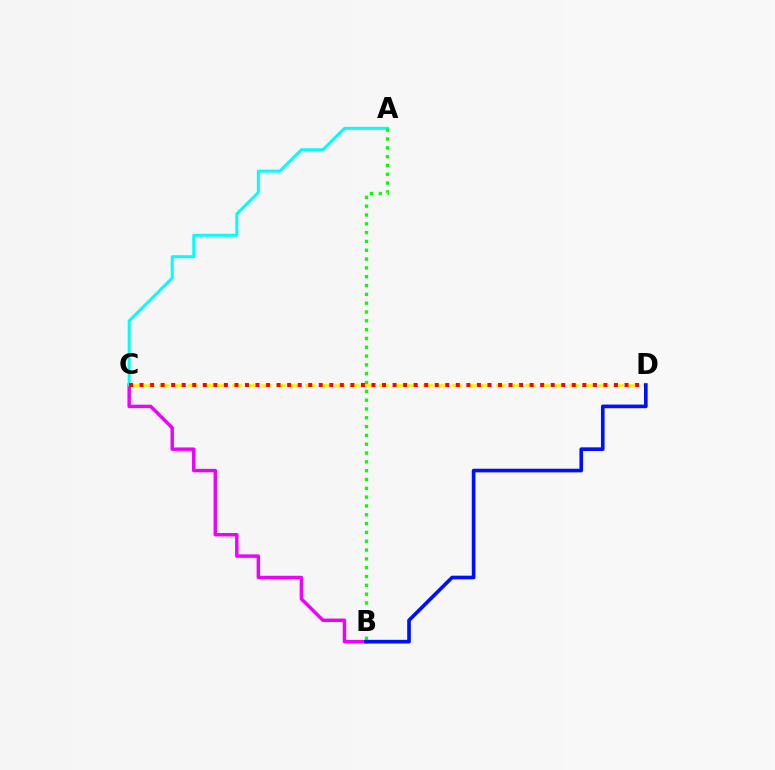{('C', 'D'): [{'color': '#fcf500', 'line_style': 'dashed', 'thickness': 1.99}, {'color': '#ff0000', 'line_style': 'dotted', 'thickness': 2.86}], ('B', 'C'): [{'color': '#ee00ff', 'line_style': 'solid', 'thickness': 2.48}], ('A', 'C'): [{'color': '#00fff6', 'line_style': 'solid', 'thickness': 2.13}], ('A', 'B'): [{'color': '#08ff00', 'line_style': 'dotted', 'thickness': 2.4}], ('B', 'D'): [{'color': '#0010ff', 'line_style': 'solid', 'thickness': 2.63}]}